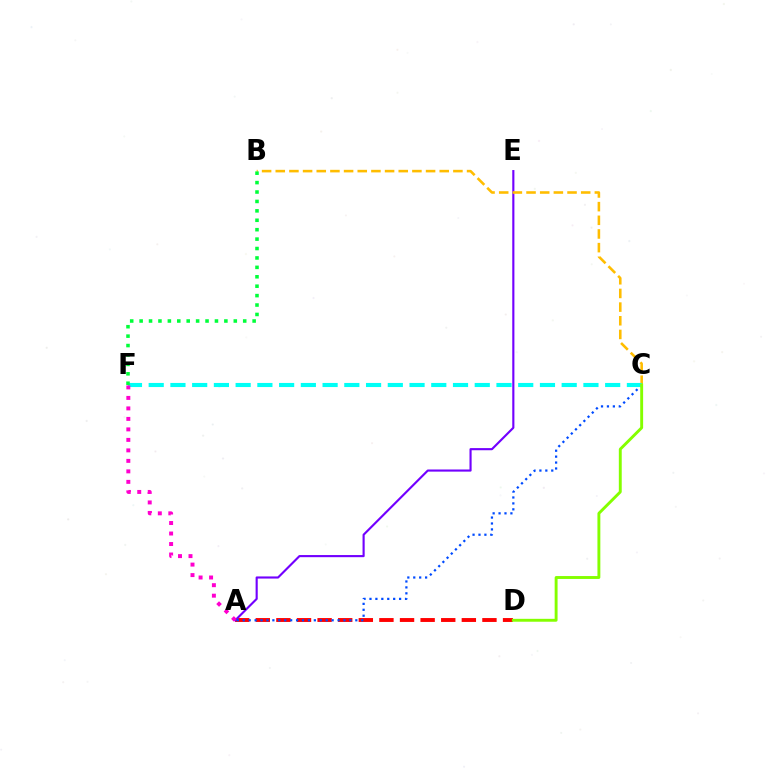{('A', 'D'): [{'color': '#ff0000', 'line_style': 'dashed', 'thickness': 2.8}], ('A', 'E'): [{'color': '#7200ff', 'line_style': 'solid', 'thickness': 1.54}], ('B', 'C'): [{'color': '#ffbd00', 'line_style': 'dashed', 'thickness': 1.86}], ('A', 'C'): [{'color': '#004bff', 'line_style': 'dotted', 'thickness': 1.61}], ('C', 'F'): [{'color': '#00fff6', 'line_style': 'dashed', 'thickness': 2.95}], ('A', 'F'): [{'color': '#ff00cf', 'line_style': 'dotted', 'thickness': 2.85}], ('C', 'D'): [{'color': '#84ff00', 'line_style': 'solid', 'thickness': 2.09}], ('B', 'F'): [{'color': '#00ff39', 'line_style': 'dotted', 'thickness': 2.56}]}